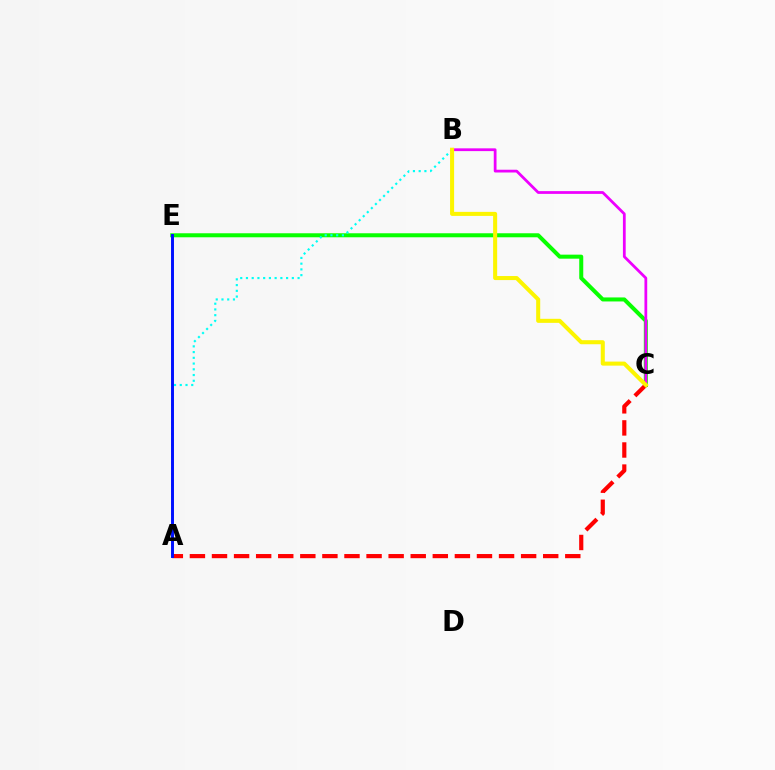{('C', 'E'): [{'color': '#08ff00', 'line_style': 'solid', 'thickness': 2.89}], ('B', 'C'): [{'color': '#ee00ff', 'line_style': 'solid', 'thickness': 1.99}, {'color': '#fcf500', 'line_style': 'solid', 'thickness': 2.91}], ('A', 'B'): [{'color': '#00fff6', 'line_style': 'dotted', 'thickness': 1.56}], ('A', 'C'): [{'color': '#ff0000', 'line_style': 'dashed', 'thickness': 3.0}], ('A', 'E'): [{'color': '#0010ff', 'line_style': 'solid', 'thickness': 2.12}]}